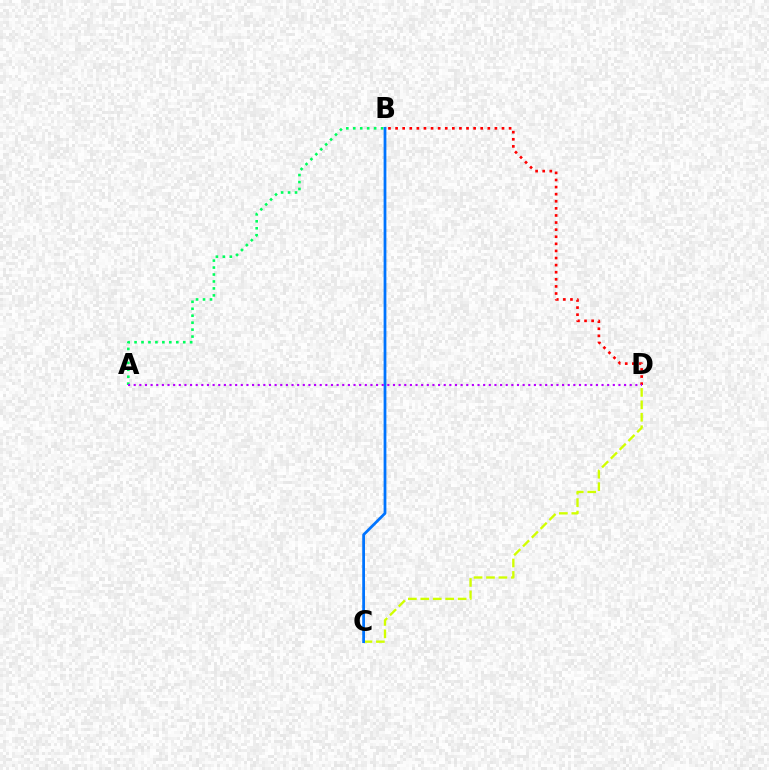{('B', 'D'): [{'color': '#ff0000', 'line_style': 'dotted', 'thickness': 1.93}], ('C', 'D'): [{'color': '#d1ff00', 'line_style': 'dashed', 'thickness': 1.69}], ('A', 'B'): [{'color': '#00ff5c', 'line_style': 'dotted', 'thickness': 1.89}], ('B', 'C'): [{'color': '#0074ff', 'line_style': 'solid', 'thickness': 1.99}], ('A', 'D'): [{'color': '#b900ff', 'line_style': 'dotted', 'thickness': 1.53}]}